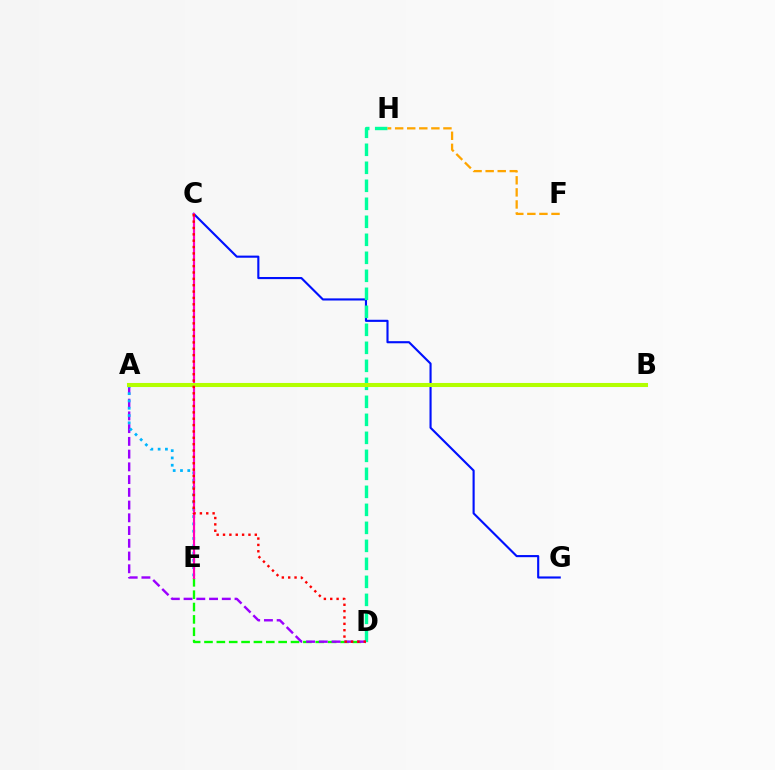{('D', 'E'): [{'color': '#08ff00', 'line_style': 'dashed', 'thickness': 1.68}], ('C', 'G'): [{'color': '#0010ff', 'line_style': 'solid', 'thickness': 1.53}], ('D', 'H'): [{'color': '#00ff9d', 'line_style': 'dashed', 'thickness': 2.45}], ('A', 'D'): [{'color': '#9b00ff', 'line_style': 'dashed', 'thickness': 1.73}], ('F', 'H'): [{'color': '#ffa500', 'line_style': 'dashed', 'thickness': 1.64}], ('A', 'E'): [{'color': '#00b5ff', 'line_style': 'dotted', 'thickness': 1.98}], ('C', 'E'): [{'color': '#ff00bd', 'line_style': 'solid', 'thickness': 1.57}], ('A', 'B'): [{'color': '#b3ff00', 'line_style': 'solid', 'thickness': 2.93}], ('C', 'D'): [{'color': '#ff0000', 'line_style': 'dotted', 'thickness': 1.73}]}